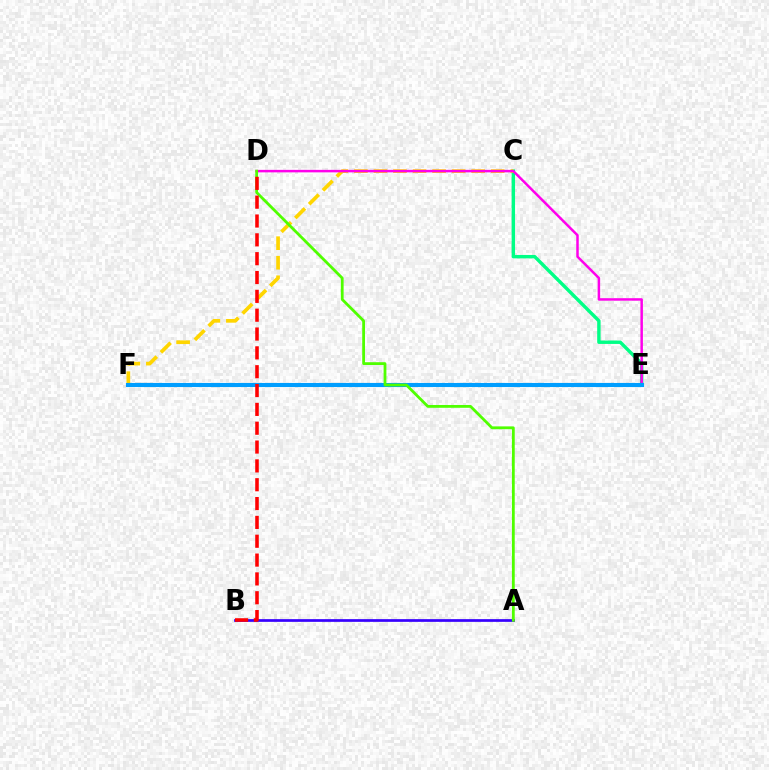{('C', 'E'): [{'color': '#00ff86', 'line_style': 'solid', 'thickness': 2.46}], ('C', 'F'): [{'color': '#ffd500', 'line_style': 'dashed', 'thickness': 2.66}], ('A', 'B'): [{'color': '#3700ff', 'line_style': 'solid', 'thickness': 1.95}], ('D', 'E'): [{'color': '#ff00ed', 'line_style': 'solid', 'thickness': 1.8}], ('E', 'F'): [{'color': '#009eff', 'line_style': 'solid', 'thickness': 2.95}], ('A', 'D'): [{'color': '#4fff00', 'line_style': 'solid', 'thickness': 2.01}], ('B', 'D'): [{'color': '#ff0000', 'line_style': 'dashed', 'thickness': 2.56}]}